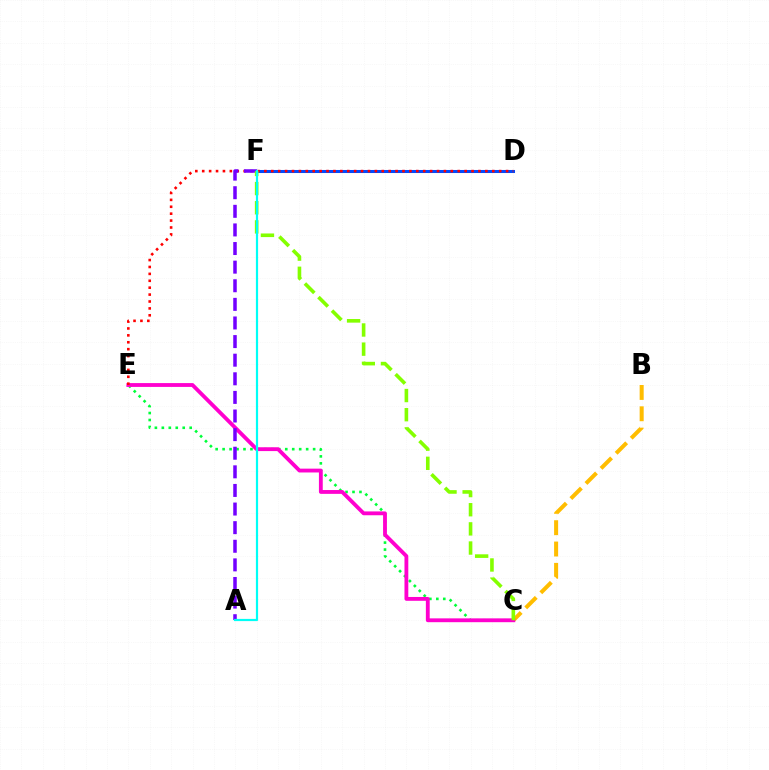{('B', 'C'): [{'color': '#ffbd00', 'line_style': 'dashed', 'thickness': 2.9}], ('C', 'E'): [{'color': '#00ff39', 'line_style': 'dotted', 'thickness': 1.89}, {'color': '#ff00cf', 'line_style': 'solid', 'thickness': 2.76}], ('D', 'F'): [{'color': '#004bff', 'line_style': 'solid', 'thickness': 2.19}], ('D', 'E'): [{'color': '#ff0000', 'line_style': 'dotted', 'thickness': 1.88}], ('A', 'F'): [{'color': '#7200ff', 'line_style': 'dashed', 'thickness': 2.53}, {'color': '#00fff6', 'line_style': 'solid', 'thickness': 1.59}], ('C', 'F'): [{'color': '#84ff00', 'line_style': 'dashed', 'thickness': 2.6}]}